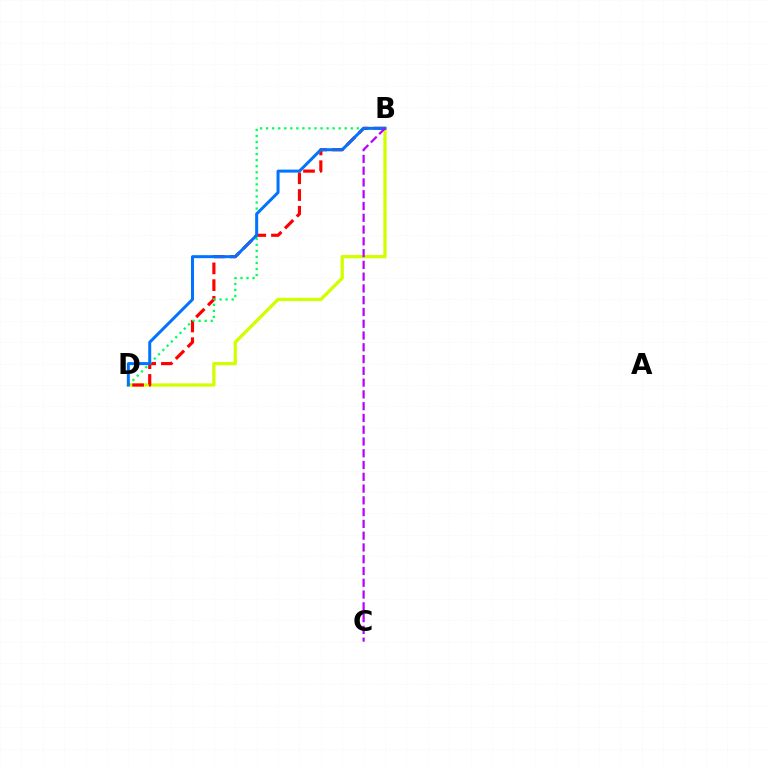{('B', 'D'): [{'color': '#d1ff00', 'line_style': 'solid', 'thickness': 2.38}, {'color': '#ff0000', 'line_style': 'dashed', 'thickness': 2.27}, {'color': '#00ff5c', 'line_style': 'dotted', 'thickness': 1.64}, {'color': '#0074ff', 'line_style': 'solid', 'thickness': 2.16}], ('B', 'C'): [{'color': '#b900ff', 'line_style': 'dashed', 'thickness': 1.6}]}